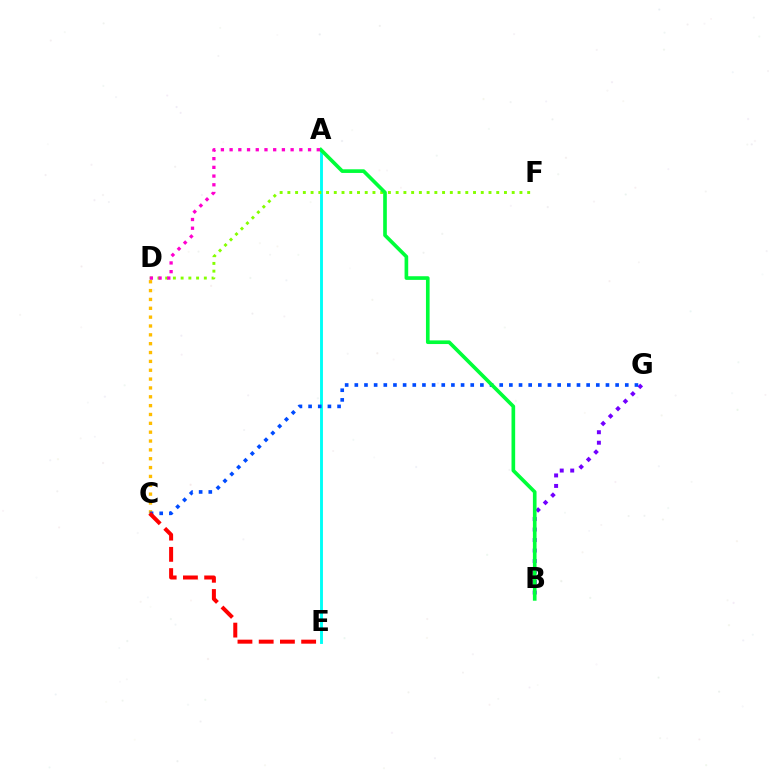{('C', 'D'): [{'color': '#ffbd00', 'line_style': 'dotted', 'thickness': 2.4}], ('B', 'G'): [{'color': '#7200ff', 'line_style': 'dotted', 'thickness': 2.85}], ('A', 'E'): [{'color': '#00fff6', 'line_style': 'solid', 'thickness': 2.08}], ('C', 'G'): [{'color': '#004bff', 'line_style': 'dotted', 'thickness': 2.62}], ('C', 'E'): [{'color': '#ff0000', 'line_style': 'dashed', 'thickness': 2.88}], ('D', 'F'): [{'color': '#84ff00', 'line_style': 'dotted', 'thickness': 2.1}], ('A', 'B'): [{'color': '#00ff39', 'line_style': 'solid', 'thickness': 2.63}], ('A', 'D'): [{'color': '#ff00cf', 'line_style': 'dotted', 'thickness': 2.37}]}